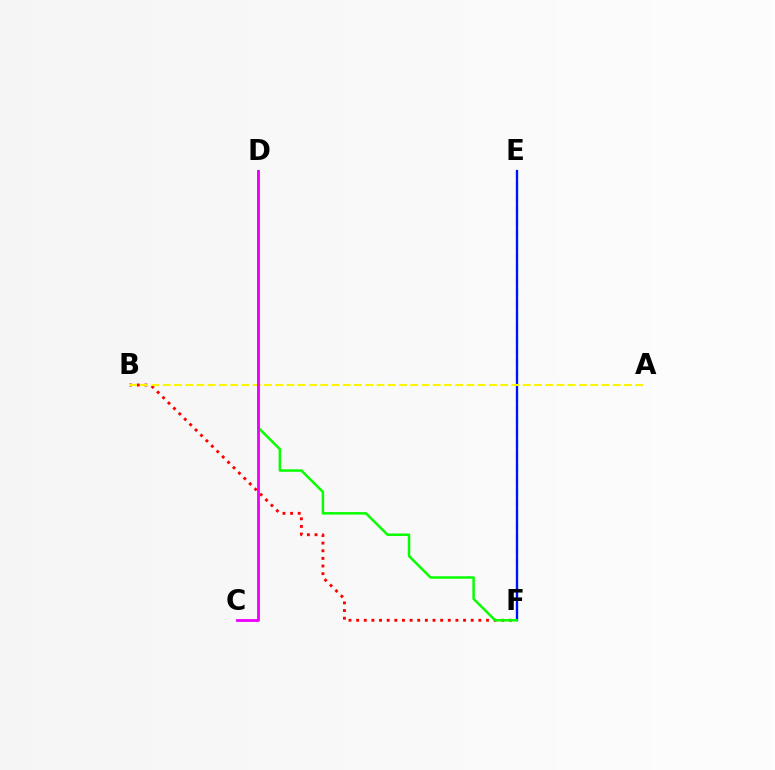{('E', 'F'): [{'color': '#00fff6', 'line_style': 'dashed', 'thickness': 1.59}, {'color': '#0010ff', 'line_style': 'solid', 'thickness': 1.66}], ('B', 'F'): [{'color': '#ff0000', 'line_style': 'dotted', 'thickness': 2.08}], ('A', 'B'): [{'color': '#fcf500', 'line_style': 'dashed', 'thickness': 1.53}], ('D', 'F'): [{'color': '#08ff00', 'line_style': 'solid', 'thickness': 1.79}], ('C', 'D'): [{'color': '#ee00ff', 'line_style': 'solid', 'thickness': 2.02}]}